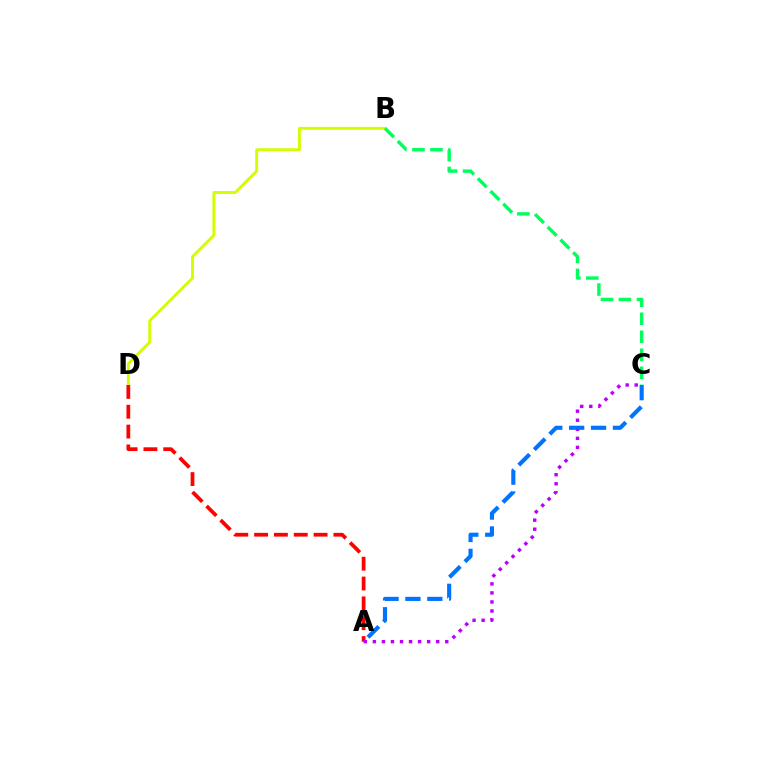{('B', 'D'): [{'color': '#d1ff00', 'line_style': 'solid', 'thickness': 2.09}], ('A', 'D'): [{'color': '#ff0000', 'line_style': 'dashed', 'thickness': 2.69}], ('A', 'C'): [{'color': '#b900ff', 'line_style': 'dotted', 'thickness': 2.46}, {'color': '#0074ff', 'line_style': 'dashed', 'thickness': 2.98}], ('B', 'C'): [{'color': '#00ff5c', 'line_style': 'dashed', 'thickness': 2.45}]}